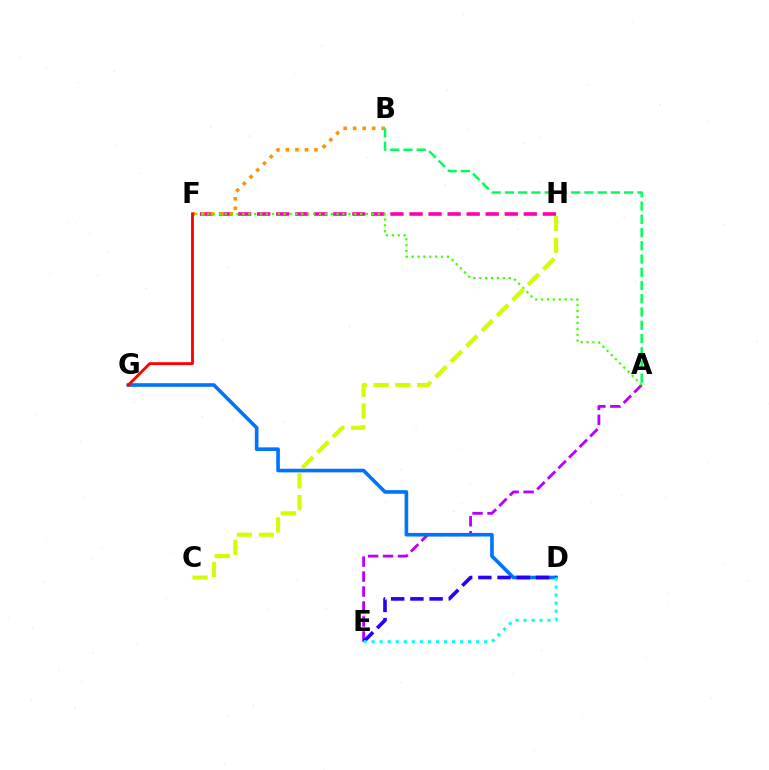{('A', 'E'): [{'color': '#b900ff', 'line_style': 'dashed', 'thickness': 2.03}], ('F', 'H'): [{'color': '#ff00ac', 'line_style': 'dashed', 'thickness': 2.59}], ('D', 'G'): [{'color': '#0074ff', 'line_style': 'solid', 'thickness': 2.62}], ('D', 'E'): [{'color': '#2500ff', 'line_style': 'dashed', 'thickness': 2.61}, {'color': '#00fff6', 'line_style': 'dotted', 'thickness': 2.18}], ('B', 'F'): [{'color': '#ff9400', 'line_style': 'dotted', 'thickness': 2.59}], ('A', 'F'): [{'color': '#3dff00', 'line_style': 'dotted', 'thickness': 1.6}], ('F', 'G'): [{'color': '#ff0000', 'line_style': 'solid', 'thickness': 2.05}], ('C', 'H'): [{'color': '#d1ff00', 'line_style': 'dashed', 'thickness': 2.96}], ('A', 'B'): [{'color': '#00ff5c', 'line_style': 'dashed', 'thickness': 1.8}]}